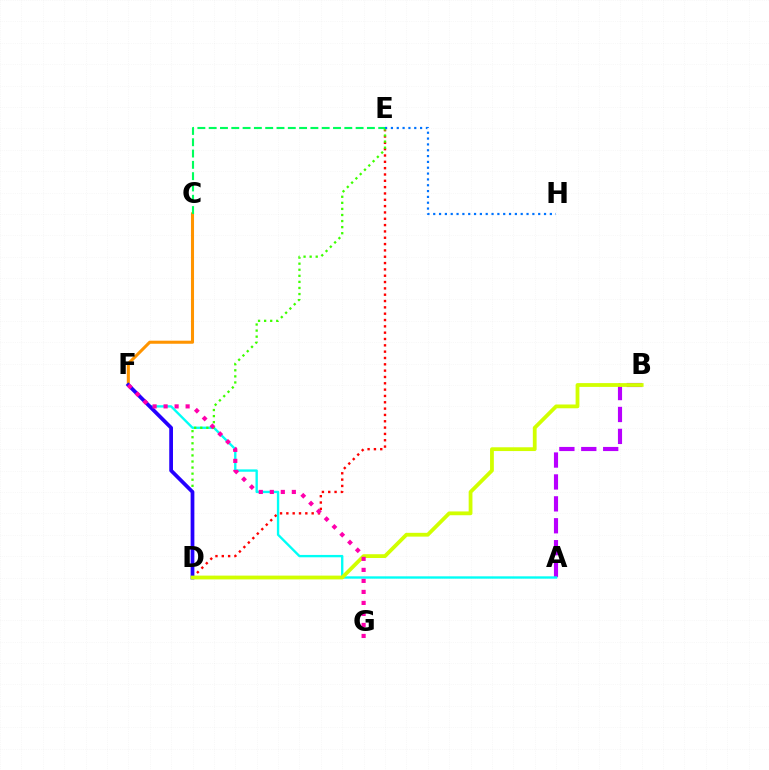{('D', 'E'): [{'color': '#ff0000', 'line_style': 'dotted', 'thickness': 1.72}, {'color': '#3dff00', 'line_style': 'dotted', 'thickness': 1.65}], ('C', 'F'): [{'color': '#ff9400', 'line_style': 'solid', 'thickness': 2.21}], ('A', 'B'): [{'color': '#b900ff', 'line_style': 'dashed', 'thickness': 2.98}], ('C', 'E'): [{'color': '#00ff5c', 'line_style': 'dashed', 'thickness': 1.54}], ('A', 'F'): [{'color': '#00fff6', 'line_style': 'solid', 'thickness': 1.7}], ('D', 'F'): [{'color': '#2500ff', 'line_style': 'solid', 'thickness': 2.69}], ('B', 'D'): [{'color': '#d1ff00', 'line_style': 'solid', 'thickness': 2.73}], ('F', 'G'): [{'color': '#ff00ac', 'line_style': 'dotted', 'thickness': 2.99}], ('E', 'H'): [{'color': '#0074ff', 'line_style': 'dotted', 'thickness': 1.58}]}